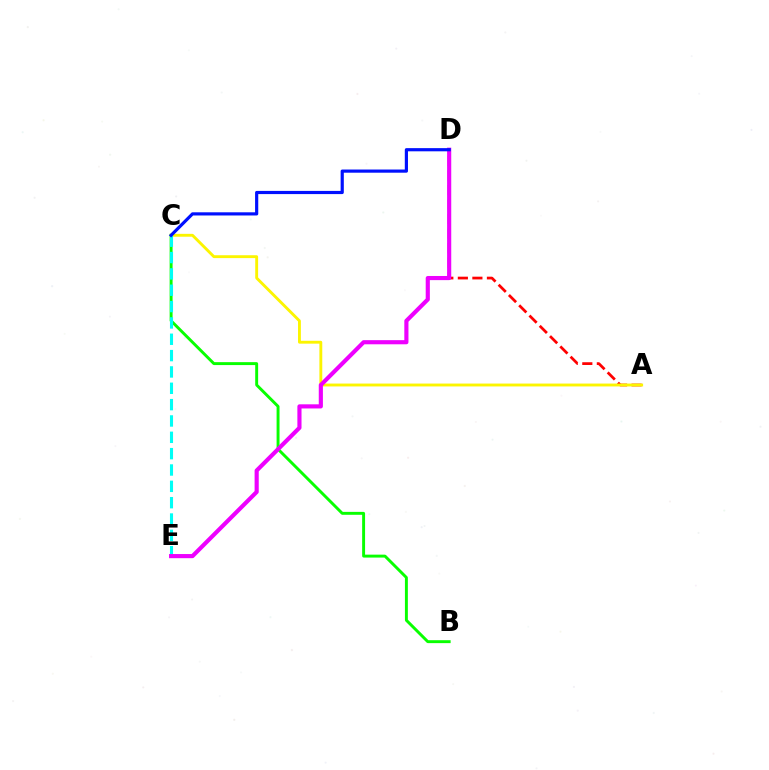{('B', 'C'): [{'color': '#08ff00', 'line_style': 'solid', 'thickness': 2.11}], ('A', 'D'): [{'color': '#ff0000', 'line_style': 'dashed', 'thickness': 1.97}], ('A', 'C'): [{'color': '#fcf500', 'line_style': 'solid', 'thickness': 2.07}], ('C', 'E'): [{'color': '#00fff6', 'line_style': 'dashed', 'thickness': 2.22}], ('D', 'E'): [{'color': '#ee00ff', 'line_style': 'solid', 'thickness': 2.98}], ('C', 'D'): [{'color': '#0010ff', 'line_style': 'solid', 'thickness': 2.29}]}